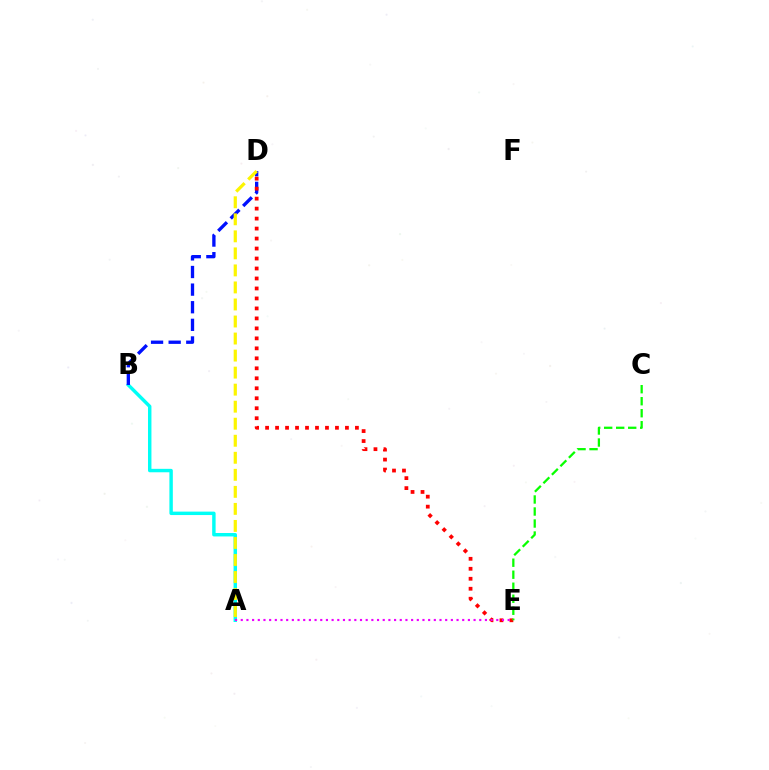{('A', 'B'): [{'color': '#00fff6', 'line_style': 'solid', 'thickness': 2.47}], ('B', 'D'): [{'color': '#0010ff', 'line_style': 'dashed', 'thickness': 2.39}], ('D', 'E'): [{'color': '#ff0000', 'line_style': 'dotted', 'thickness': 2.71}], ('A', 'D'): [{'color': '#fcf500', 'line_style': 'dashed', 'thickness': 2.31}], ('A', 'E'): [{'color': '#ee00ff', 'line_style': 'dotted', 'thickness': 1.54}], ('C', 'E'): [{'color': '#08ff00', 'line_style': 'dashed', 'thickness': 1.63}]}